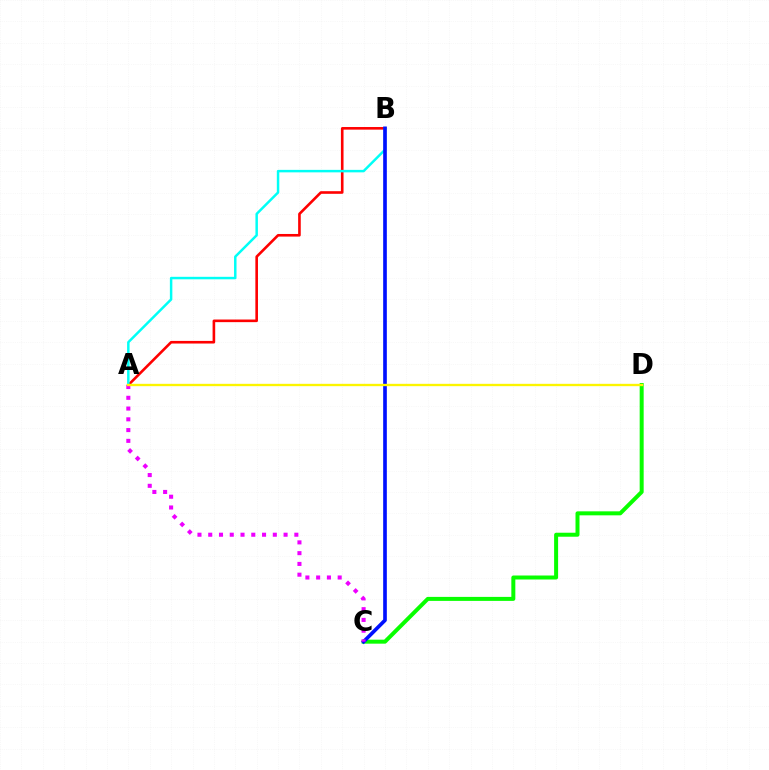{('C', 'D'): [{'color': '#08ff00', 'line_style': 'solid', 'thickness': 2.87}], ('A', 'B'): [{'color': '#ff0000', 'line_style': 'solid', 'thickness': 1.88}, {'color': '#00fff6', 'line_style': 'solid', 'thickness': 1.79}], ('B', 'C'): [{'color': '#0010ff', 'line_style': 'solid', 'thickness': 2.64}], ('A', 'C'): [{'color': '#ee00ff', 'line_style': 'dotted', 'thickness': 2.92}], ('A', 'D'): [{'color': '#fcf500', 'line_style': 'solid', 'thickness': 1.69}]}